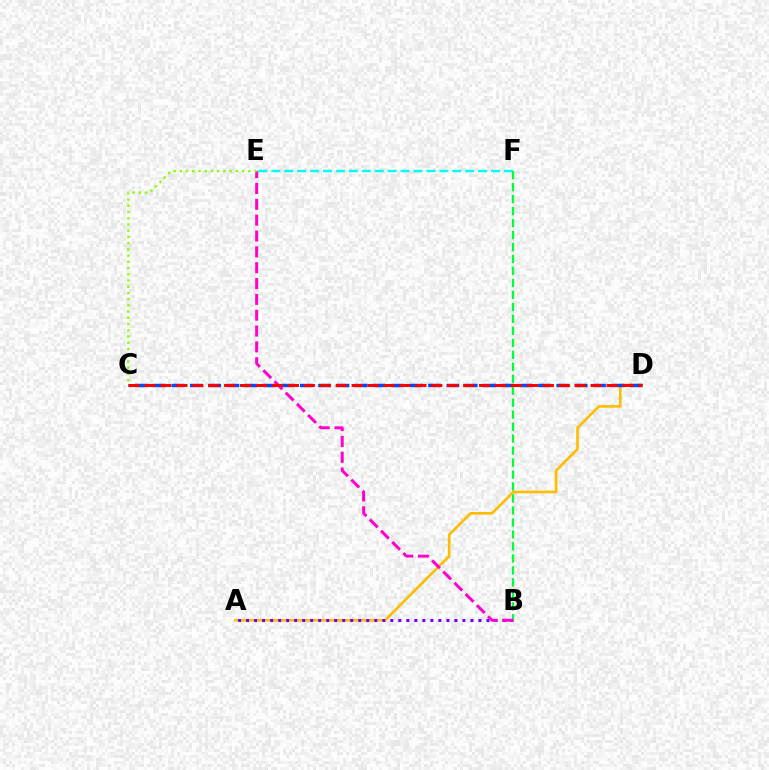{('A', 'D'): [{'color': '#ffbd00', 'line_style': 'solid', 'thickness': 1.91}], ('A', 'B'): [{'color': '#7200ff', 'line_style': 'dotted', 'thickness': 2.18}], ('C', 'D'): [{'color': '#004bff', 'line_style': 'dashed', 'thickness': 2.49}, {'color': '#ff0000', 'line_style': 'dashed', 'thickness': 2.16}], ('E', 'F'): [{'color': '#00fff6', 'line_style': 'dashed', 'thickness': 1.76}], ('B', 'F'): [{'color': '#00ff39', 'line_style': 'dashed', 'thickness': 1.63}], ('B', 'E'): [{'color': '#ff00cf', 'line_style': 'dashed', 'thickness': 2.15}], ('C', 'E'): [{'color': '#84ff00', 'line_style': 'dotted', 'thickness': 1.69}]}